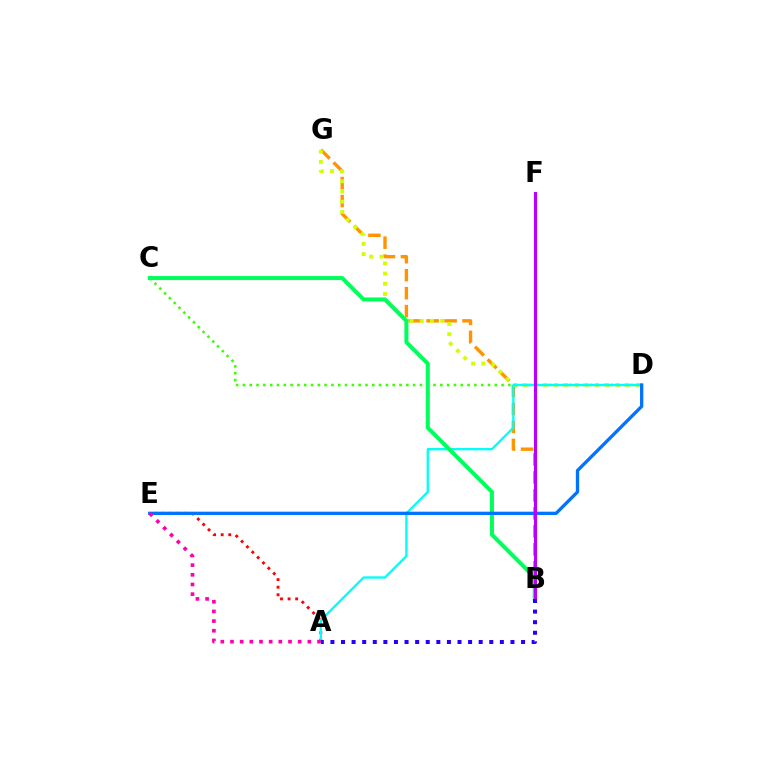{('B', 'G'): [{'color': '#ff9400', 'line_style': 'dashed', 'thickness': 2.44}], ('C', 'D'): [{'color': '#3dff00', 'line_style': 'dotted', 'thickness': 1.85}], ('A', 'E'): [{'color': '#ff0000', 'line_style': 'dotted', 'thickness': 2.06}, {'color': '#ff00ac', 'line_style': 'dotted', 'thickness': 2.63}], ('D', 'G'): [{'color': '#d1ff00', 'line_style': 'dotted', 'thickness': 2.77}], ('A', 'D'): [{'color': '#00fff6', 'line_style': 'solid', 'thickness': 1.67}], ('B', 'C'): [{'color': '#00ff5c', 'line_style': 'solid', 'thickness': 2.89}], ('D', 'E'): [{'color': '#0074ff', 'line_style': 'solid', 'thickness': 2.38}], ('B', 'F'): [{'color': '#b900ff', 'line_style': 'solid', 'thickness': 2.21}], ('A', 'B'): [{'color': '#2500ff', 'line_style': 'dotted', 'thickness': 2.88}]}